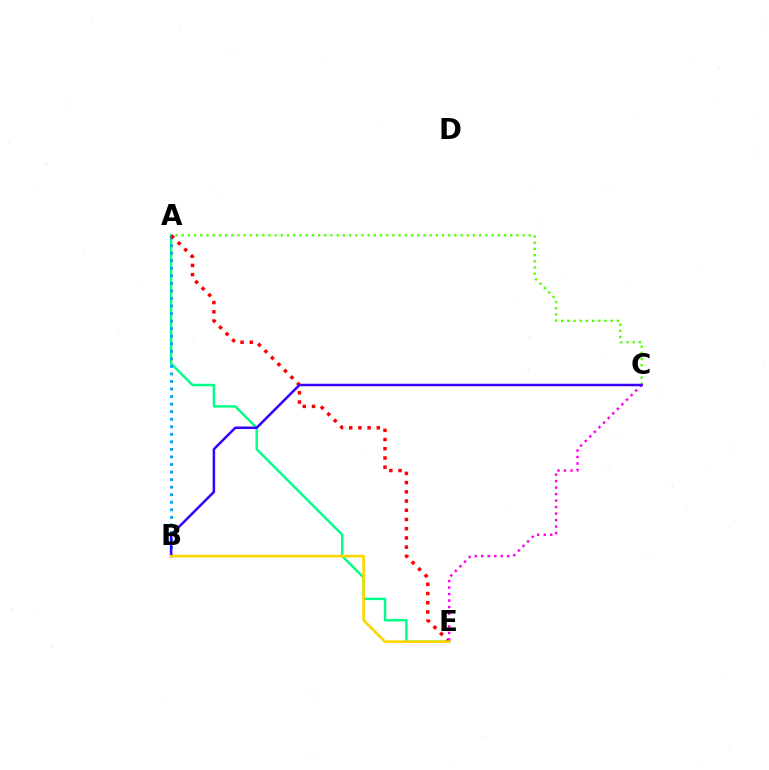{('A', 'E'): [{'color': '#00ff86', 'line_style': 'solid', 'thickness': 1.76}, {'color': '#ff0000', 'line_style': 'dotted', 'thickness': 2.5}], ('A', 'B'): [{'color': '#009eff', 'line_style': 'dotted', 'thickness': 2.05}], ('A', 'C'): [{'color': '#4fff00', 'line_style': 'dotted', 'thickness': 1.68}], ('C', 'E'): [{'color': '#ff00ed', 'line_style': 'dotted', 'thickness': 1.76}], ('B', 'C'): [{'color': '#3700ff', 'line_style': 'solid', 'thickness': 1.81}], ('B', 'E'): [{'color': '#ffd500', 'line_style': 'solid', 'thickness': 1.89}]}